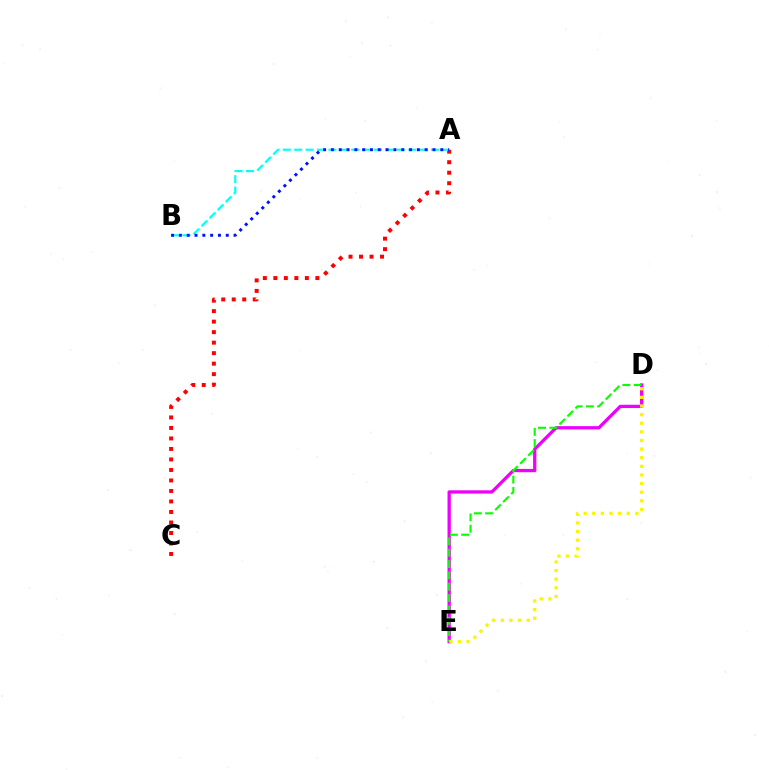{('A', 'C'): [{'color': '#ff0000', 'line_style': 'dotted', 'thickness': 2.85}], ('A', 'B'): [{'color': '#00fff6', 'line_style': 'dashed', 'thickness': 1.55}, {'color': '#0010ff', 'line_style': 'dotted', 'thickness': 2.12}], ('D', 'E'): [{'color': '#ee00ff', 'line_style': 'solid', 'thickness': 2.36}, {'color': '#08ff00', 'line_style': 'dashed', 'thickness': 1.54}, {'color': '#fcf500', 'line_style': 'dotted', 'thickness': 2.34}]}